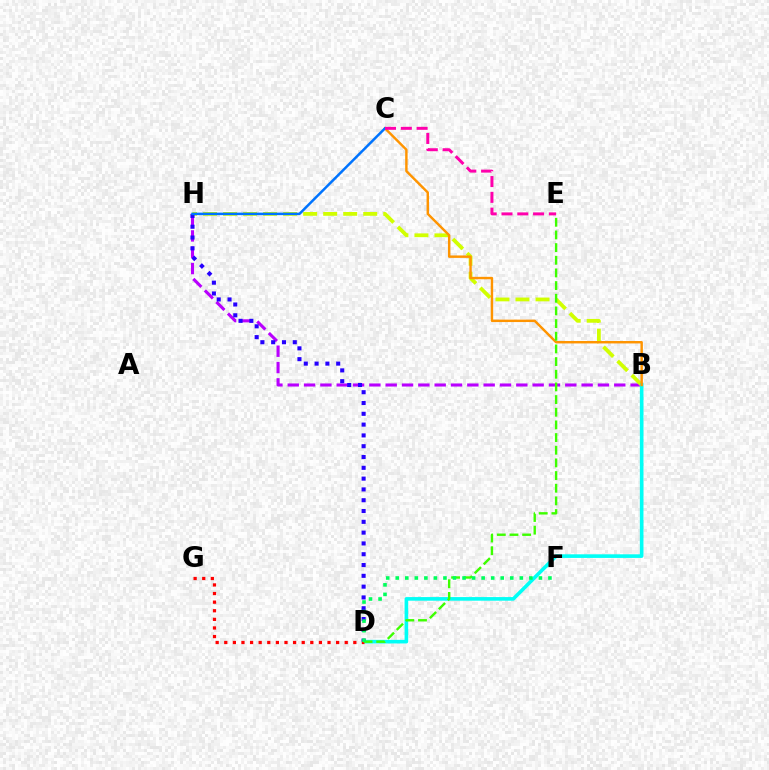{('B', 'H'): [{'color': '#b900ff', 'line_style': 'dashed', 'thickness': 2.22}, {'color': '#d1ff00', 'line_style': 'dashed', 'thickness': 2.72}], ('B', 'D'): [{'color': '#00fff6', 'line_style': 'solid', 'thickness': 2.6}], ('D', 'H'): [{'color': '#2500ff', 'line_style': 'dotted', 'thickness': 2.93}], ('D', 'G'): [{'color': '#ff0000', 'line_style': 'dotted', 'thickness': 2.34}], ('B', 'C'): [{'color': '#ff9400', 'line_style': 'solid', 'thickness': 1.75}], ('C', 'H'): [{'color': '#0074ff', 'line_style': 'solid', 'thickness': 1.8}], ('D', 'E'): [{'color': '#3dff00', 'line_style': 'dashed', 'thickness': 1.72}], ('C', 'E'): [{'color': '#ff00ac', 'line_style': 'dashed', 'thickness': 2.15}], ('D', 'F'): [{'color': '#00ff5c', 'line_style': 'dotted', 'thickness': 2.59}]}